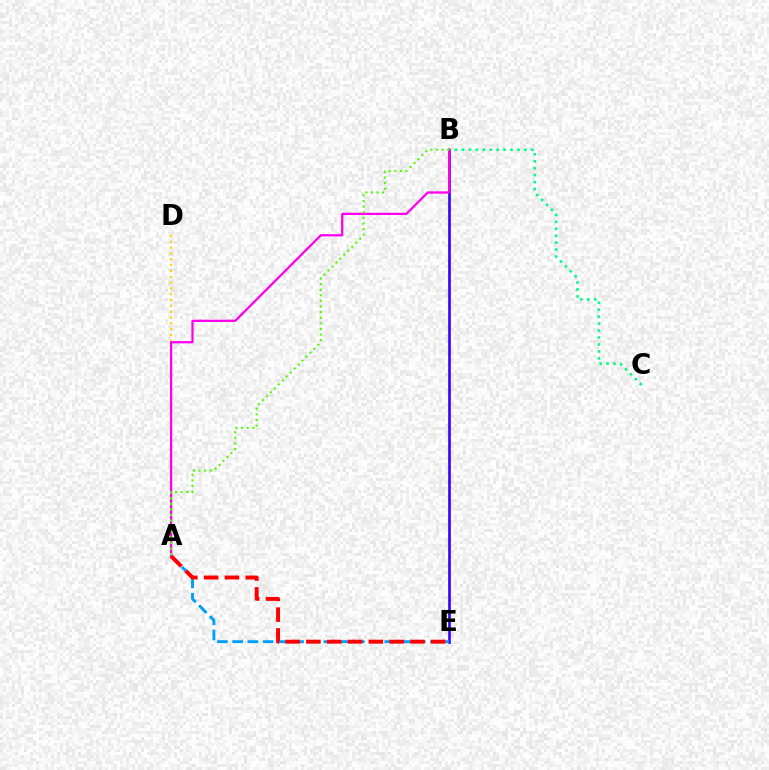{('B', 'E'): [{'color': '#3700ff', 'line_style': 'solid', 'thickness': 1.91}], ('A', 'D'): [{'color': '#ffd500', 'line_style': 'dotted', 'thickness': 1.58}], ('A', 'E'): [{'color': '#009eff', 'line_style': 'dashed', 'thickness': 2.07}, {'color': '#ff0000', 'line_style': 'dashed', 'thickness': 2.83}], ('B', 'C'): [{'color': '#00ff86', 'line_style': 'dotted', 'thickness': 1.89}], ('A', 'B'): [{'color': '#ff00ed', 'line_style': 'solid', 'thickness': 1.63}, {'color': '#4fff00', 'line_style': 'dotted', 'thickness': 1.52}]}